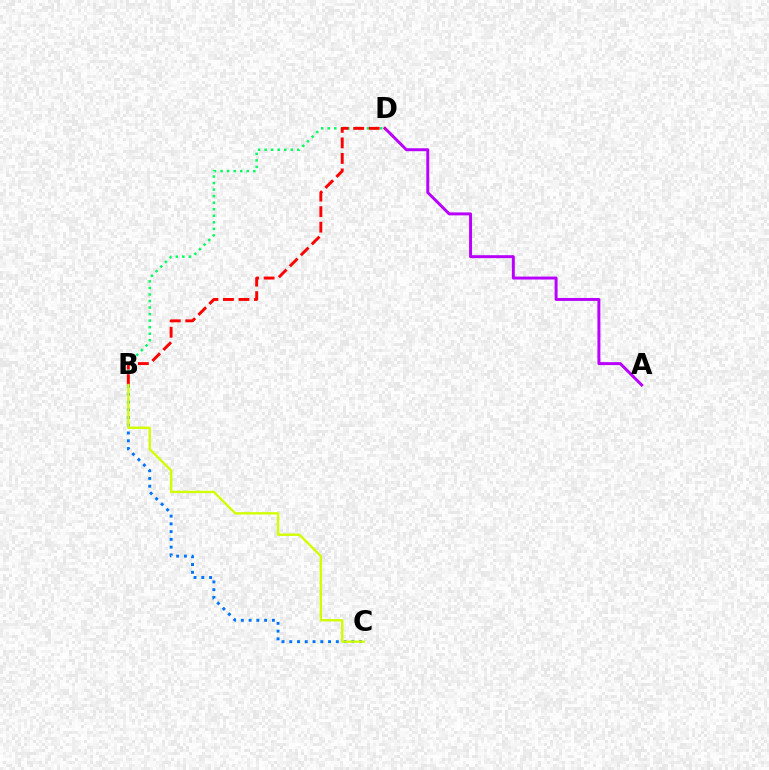{('B', 'D'): [{'color': '#00ff5c', 'line_style': 'dotted', 'thickness': 1.78}, {'color': '#ff0000', 'line_style': 'dashed', 'thickness': 2.11}], ('A', 'D'): [{'color': '#b900ff', 'line_style': 'solid', 'thickness': 2.12}], ('B', 'C'): [{'color': '#0074ff', 'line_style': 'dotted', 'thickness': 2.11}, {'color': '#d1ff00', 'line_style': 'solid', 'thickness': 1.71}]}